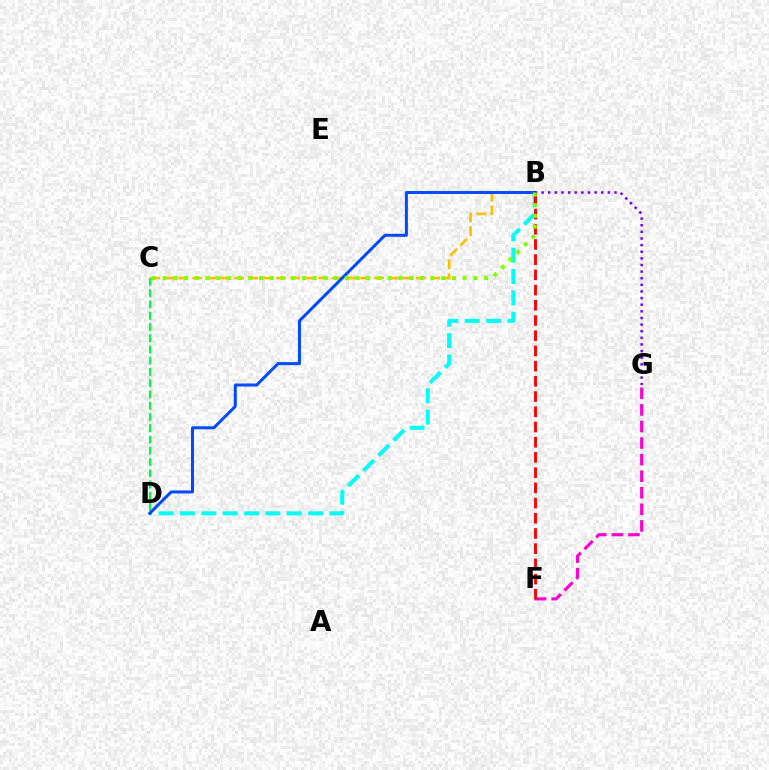{('B', 'D'): [{'color': '#00fff6', 'line_style': 'dashed', 'thickness': 2.9}, {'color': '#004bff', 'line_style': 'solid', 'thickness': 2.16}], ('B', 'C'): [{'color': '#ffbd00', 'line_style': 'dashed', 'thickness': 1.9}, {'color': '#84ff00', 'line_style': 'dotted', 'thickness': 2.91}], ('C', 'D'): [{'color': '#00ff39', 'line_style': 'dashed', 'thickness': 1.53}], ('F', 'G'): [{'color': '#ff00cf', 'line_style': 'dashed', 'thickness': 2.25}], ('B', 'G'): [{'color': '#7200ff', 'line_style': 'dotted', 'thickness': 1.8}], ('B', 'F'): [{'color': '#ff0000', 'line_style': 'dashed', 'thickness': 2.07}]}